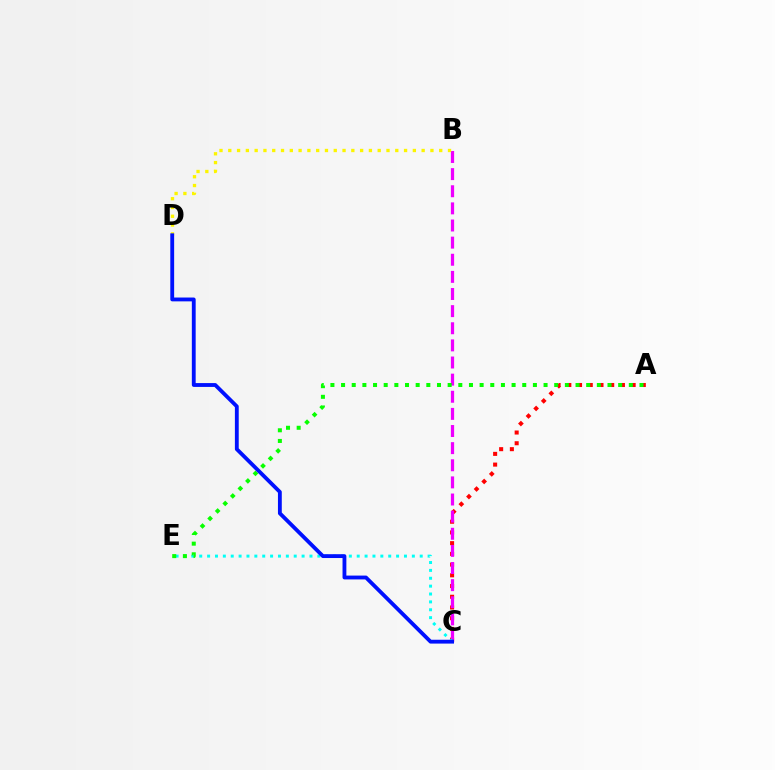{('A', 'C'): [{'color': '#ff0000', 'line_style': 'dotted', 'thickness': 2.91}], ('B', 'C'): [{'color': '#ee00ff', 'line_style': 'dashed', 'thickness': 2.33}], ('C', 'E'): [{'color': '#00fff6', 'line_style': 'dotted', 'thickness': 2.14}], ('A', 'E'): [{'color': '#08ff00', 'line_style': 'dotted', 'thickness': 2.9}], ('B', 'D'): [{'color': '#fcf500', 'line_style': 'dotted', 'thickness': 2.39}], ('C', 'D'): [{'color': '#0010ff', 'line_style': 'solid', 'thickness': 2.76}]}